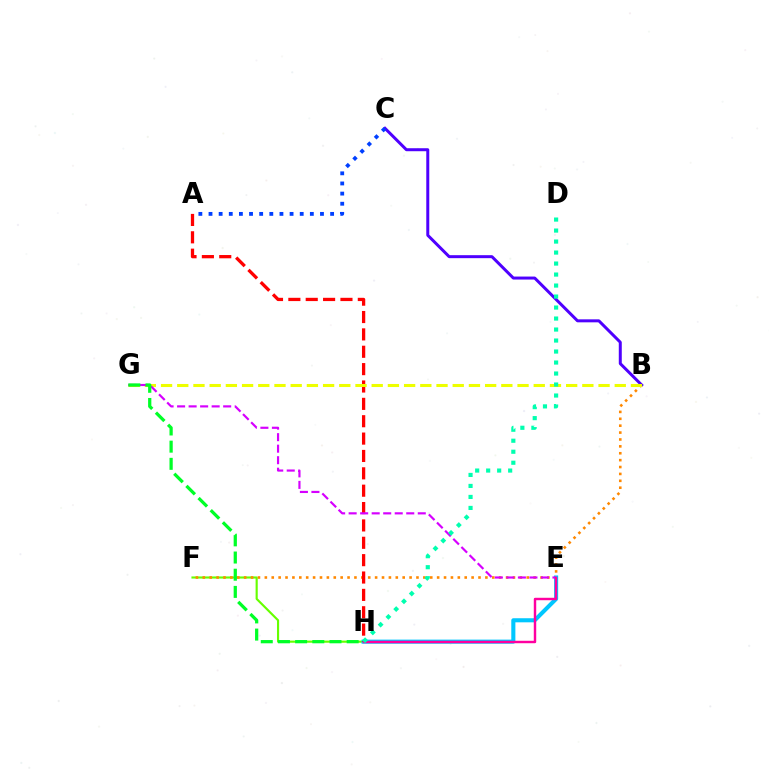{('F', 'H'): [{'color': '#66ff00', 'line_style': 'solid', 'thickness': 1.54}], ('B', 'F'): [{'color': '#ff8800', 'line_style': 'dotted', 'thickness': 1.87}], ('B', 'C'): [{'color': '#4f00ff', 'line_style': 'solid', 'thickness': 2.15}], ('E', 'H'): [{'color': '#00c7ff', 'line_style': 'solid', 'thickness': 2.94}, {'color': '#ff00a0', 'line_style': 'solid', 'thickness': 1.75}], ('A', 'H'): [{'color': '#ff0000', 'line_style': 'dashed', 'thickness': 2.36}], ('B', 'G'): [{'color': '#eeff00', 'line_style': 'dashed', 'thickness': 2.2}], ('E', 'G'): [{'color': '#d600ff', 'line_style': 'dashed', 'thickness': 1.56}], ('A', 'C'): [{'color': '#003fff', 'line_style': 'dotted', 'thickness': 2.75}], ('G', 'H'): [{'color': '#00ff27', 'line_style': 'dashed', 'thickness': 2.33}], ('D', 'H'): [{'color': '#00ffaf', 'line_style': 'dotted', 'thickness': 2.99}]}